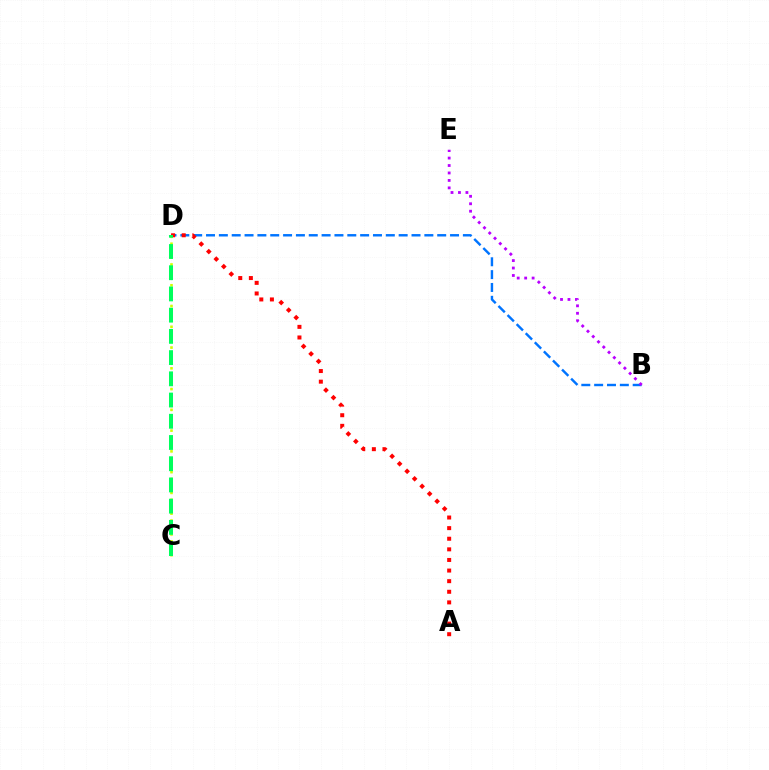{('B', 'D'): [{'color': '#0074ff', 'line_style': 'dashed', 'thickness': 1.74}], ('A', 'D'): [{'color': '#ff0000', 'line_style': 'dotted', 'thickness': 2.88}], ('C', 'D'): [{'color': '#d1ff00', 'line_style': 'dotted', 'thickness': 1.88}, {'color': '#00ff5c', 'line_style': 'dashed', 'thickness': 2.88}], ('B', 'E'): [{'color': '#b900ff', 'line_style': 'dotted', 'thickness': 2.03}]}